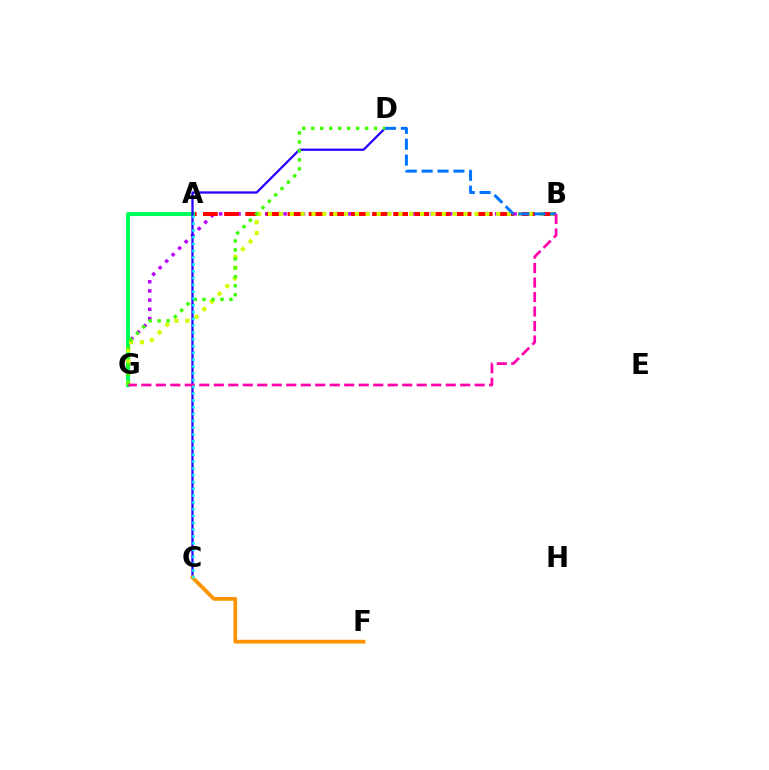{('B', 'G'): [{'color': '#b900ff', 'line_style': 'dotted', 'thickness': 2.5}, {'color': '#d1ff00', 'line_style': 'dotted', 'thickness': 2.95}, {'color': '#ff00ac', 'line_style': 'dashed', 'thickness': 1.97}], ('A', 'B'): [{'color': '#ff0000', 'line_style': 'dashed', 'thickness': 2.87}], ('A', 'G'): [{'color': '#00ff5c', 'line_style': 'solid', 'thickness': 2.96}], ('C', 'D'): [{'color': '#2500ff', 'line_style': 'solid', 'thickness': 1.63}], ('D', 'G'): [{'color': '#3dff00', 'line_style': 'dotted', 'thickness': 2.44}], ('B', 'D'): [{'color': '#0074ff', 'line_style': 'dashed', 'thickness': 2.16}], ('C', 'F'): [{'color': '#ff9400', 'line_style': 'solid', 'thickness': 2.69}], ('A', 'C'): [{'color': '#00fff6', 'line_style': 'dotted', 'thickness': 1.85}]}